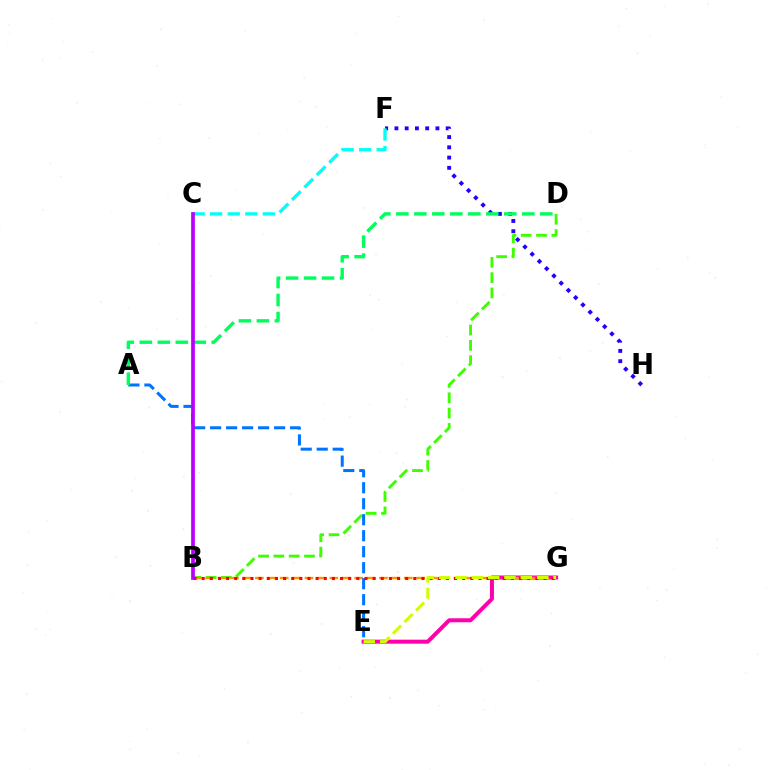{('E', 'G'): [{'color': '#ff00ac', 'line_style': 'solid', 'thickness': 2.88}, {'color': '#d1ff00', 'line_style': 'dashed', 'thickness': 2.22}], ('B', 'D'): [{'color': '#3dff00', 'line_style': 'dashed', 'thickness': 2.08}], ('B', 'G'): [{'color': '#ff9400', 'line_style': 'dashed', 'thickness': 1.69}, {'color': '#ff0000', 'line_style': 'dotted', 'thickness': 2.21}], ('A', 'E'): [{'color': '#0074ff', 'line_style': 'dashed', 'thickness': 2.17}], ('F', 'H'): [{'color': '#2500ff', 'line_style': 'dotted', 'thickness': 2.78}], ('A', 'D'): [{'color': '#00ff5c', 'line_style': 'dashed', 'thickness': 2.44}], ('C', 'F'): [{'color': '#00fff6', 'line_style': 'dashed', 'thickness': 2.38}], ('B', 'C'): [{'color': '#b900ff', 'line_style': 'solid', 'thickness': 2.68}]}